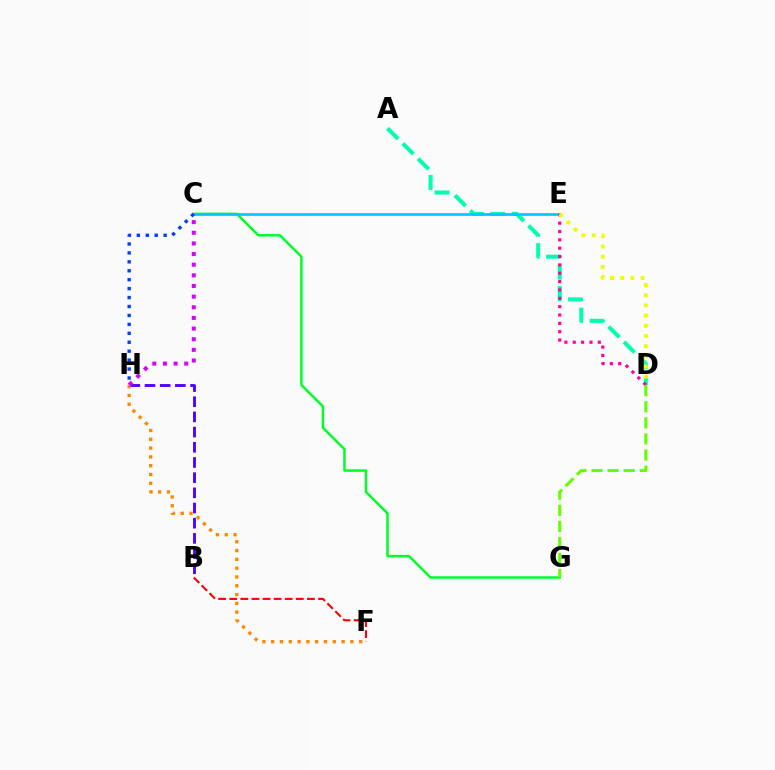{('C', 'G'): [{'color': '#00ff27', 'line_style': 'solid', 'thickness': 1.79}], ('A', 'D'): [{'color': '#00ffaf', 'line_style': 'dashed', 'thickness': 2.92}], ('C', 'E'): [{'color': '#00c7ff', 'line_style': 'solid', 'thickness': 1.96}], ('B', 'H'): [{'color': '#4f00ff', 'line_style': 'dashed', 'thickness': 2.06}], ('B', 'F'): [{'color': '#ff0000', 'line_style': 'dashed', 'thickness': 1.51}], ('C', 'H'): [{'color': '#003fff', 'line_style': 'dotted', 'thickness': 2.43}, {'color': '#d600ff', 'line_style': 'dotted', 'thickness': 2.89}], ('F', 'H'): [{'color': '#ff8800', 'line_style': 'dotted', 'thickness': 2.39}], ('D', 'E'): [{'color': '#ff00a0', 'line_style': 'dotted', 'thickness': 2.27}, {'color': '#eeff00', 'line_style': 'dotted', 'thickness': 2.77}], ('D', 'G'): [{'color': '#66ff00', 'line_style': 'dashed', 'thickness': 2.19}]}